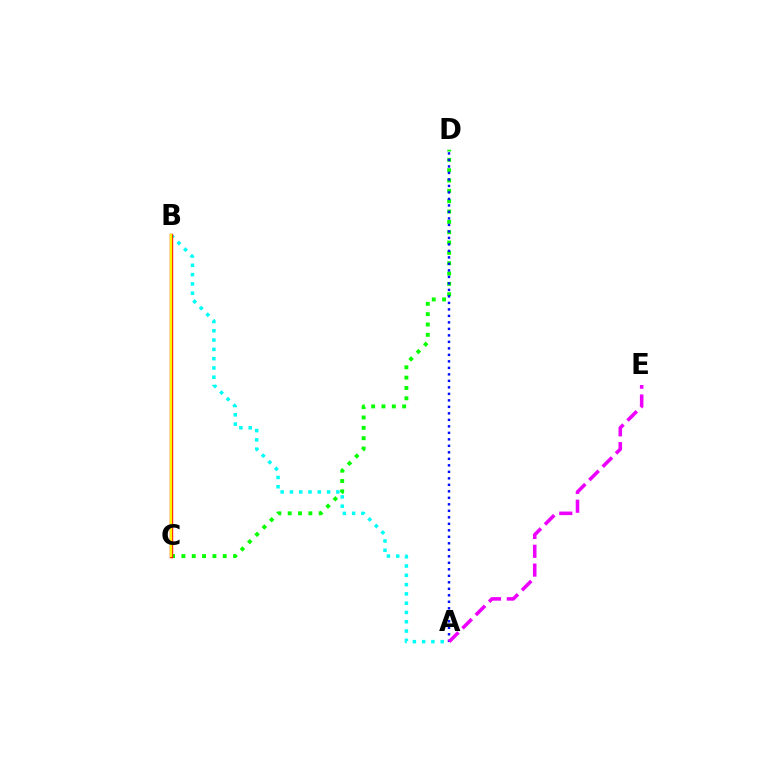{('C', 'D'): [{'color': '#08ff00', 'line_style': 'dotted', 'thickness': 2.81}], ('A', 'B'): [{'color': '#00fff6', 'line_style': 'dotted', 'thickness': 2.52}], ('A', 'D'): [{'color': '#0010ff', 'line_style': 'dotted', 'thickness': 1.77}], ('A', 'E'): [{'color': '#ee00ff', 'line_style': 'dashed', 'thickness': 2.56}], ('B', 'C'): [{'color': '#ff0000', 'line_style': 'solid', 'thickness': 2.44}, {'color': '#fcf500', 'line_style': 'solid', 'thickness': 1.76}]}